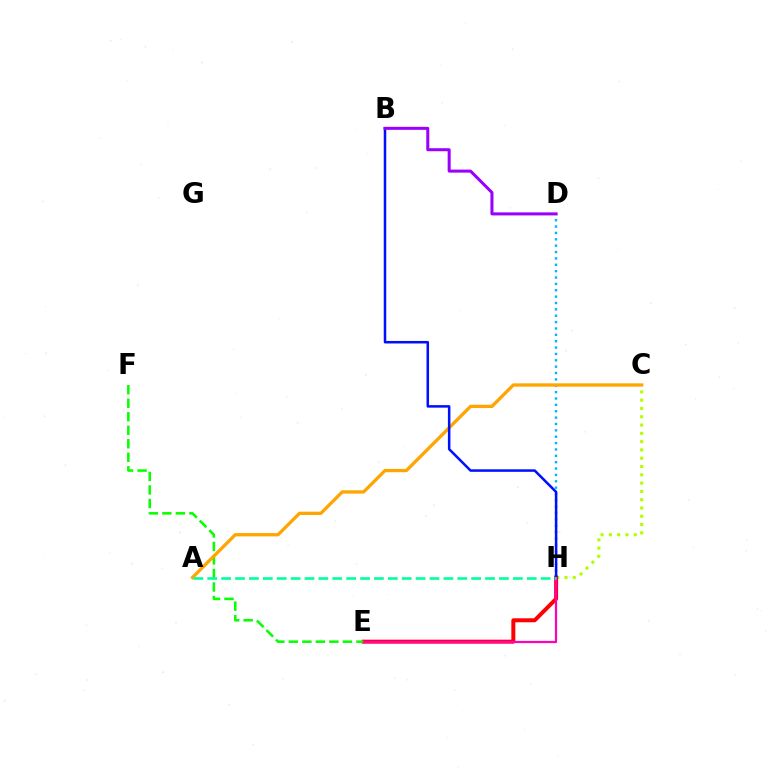{('C', 'H'): [{'color': '#b3ff00', 'line_style': 'dotted', 'thickness': 2.25}], ('E', 'H'): [{'color': '#ff0000', 'line_style': 'solid', 'thickness': 2.86}, {'color': '#ff00bd', 'line_style': 'solid', 'thickness': 1.6}], ('D', 'H'): [{'color': '#00b5ff', 'line_style': 'dotted', 'thickness': 1.73}], ('E', 'F'): [{'color': '#08ff00', 'line_style': 'dashed', 'thickness': 1.84}], ('A', 'C'): [{'color': '#ffa500', 'line_style': 'solid', 'thickness': 2.37}], ('B', 'H'): [{'color': '#0010ff', 'line_style': 'solid', 'thickness': 1.81}], ('B', 'D'): [{'color': '#9b00ff', 'line_style': 'solid', 'thickness': 2.18}], ('A', 'H'): [{'color': '#00ff9d', 'line_style': 'dashed', 'thickness': 1.89}]}